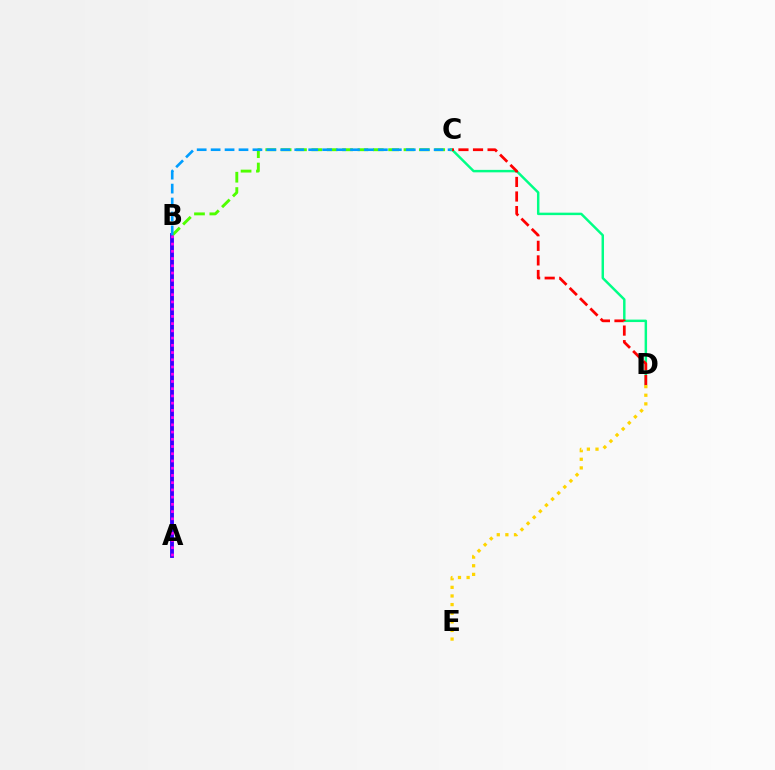{('A', 'B'): [{'color': '#3700ff', 'line_style': 'solid', 'thickness': 2.77}, {'color': '#ff00ed', 'line_style': 'dotted', 'thickness': 1.96}], ('B', 'C'): [{'color': '#4fff00', 'line_style': 'dashed', 'thickness': 2.09}, {'color': '#009eff', 'line_style': 'dashed', 'thickness': 1.89}], ('C', 'D'): [{'color': '#00ff86', 'line_style': 'solid', 'thickness': 1.77}, {'color': '#ff0000', 'line_style': 'dashed', 'thickness': 1.98}], ('D', 'E'): [{'color': '#ffd500', 'line_style': 'dotted', 'thickness': 2.34}]}